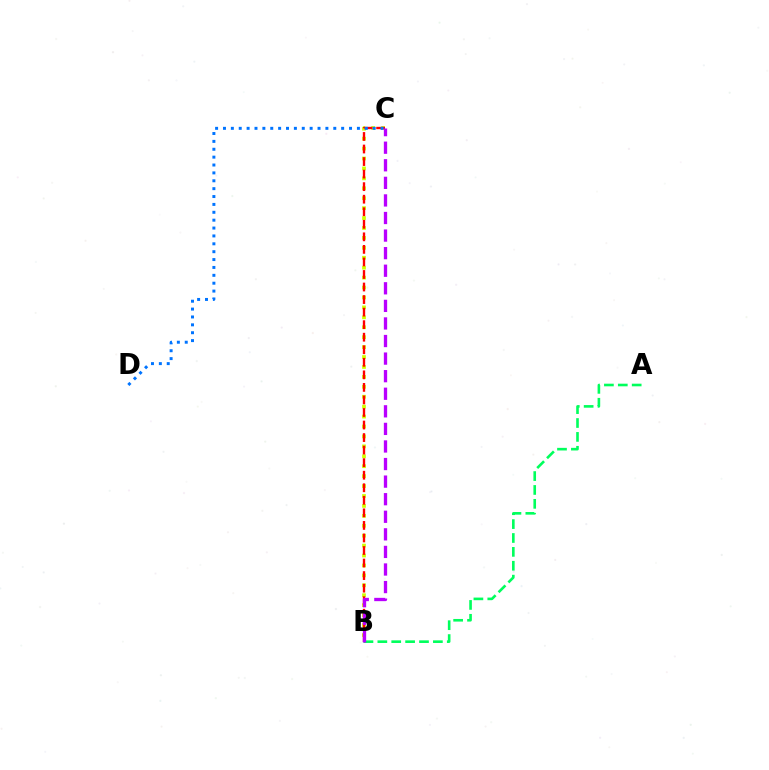{('B', 'C'): [{'color': '#d1ff00', 'line_style': 'dotted', 'thickness': 2.7}, {'color': '#ff0000', 'line_style': 'dashed', 'thickness': 1.7}, {'color': '#b900ff', 'line_style': 'dashed', 'thickness': 2.39}], ('A', 'B'): [{'color': '#00ff5c', 'line_style': 'dashed', 'thickness': 1.89}], ('C', 'D'): [{'color': '#0074ff', 'line_style': 'dotted', 'thickness': 2.14}]}